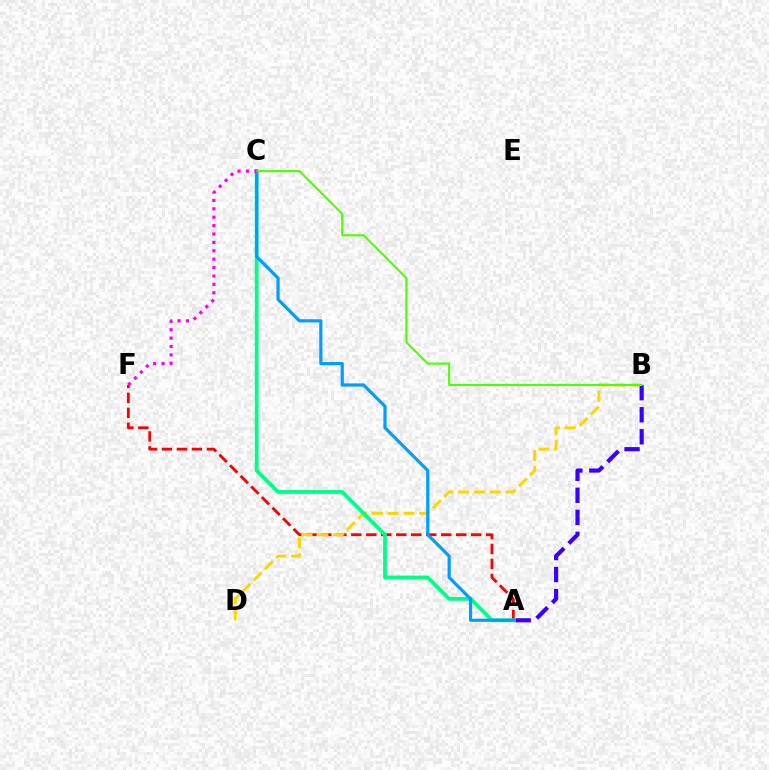{('A', 'F'): [{'color': '#ff0000', 'line_style': 'dashed', 'thickness': 2.04}], ('B', 'D'): [{'color': '#ffd500', 'line_style': 'dashed', 'thickness': 2.15}], ('A', 'C'): [{'color': '#00ff86', 'line_style': 'solid', 'thickness': 2.72}, {'color': '#009eff', 'line_style': 'solid', 'thickness': 2.3}], ('A', 'B'): [{'color': '#3700ff', 'line_style': 'dashed', 'thickness': 2.99}], ('B', 'C'): [{'color': '#4fff00', 'line_style': 'solid', 'thickness': 1.51}], ('C', 'F'): [{'color': '#ff00ed', 'line_style': 'dotted', 'thickness': 2.28}]}